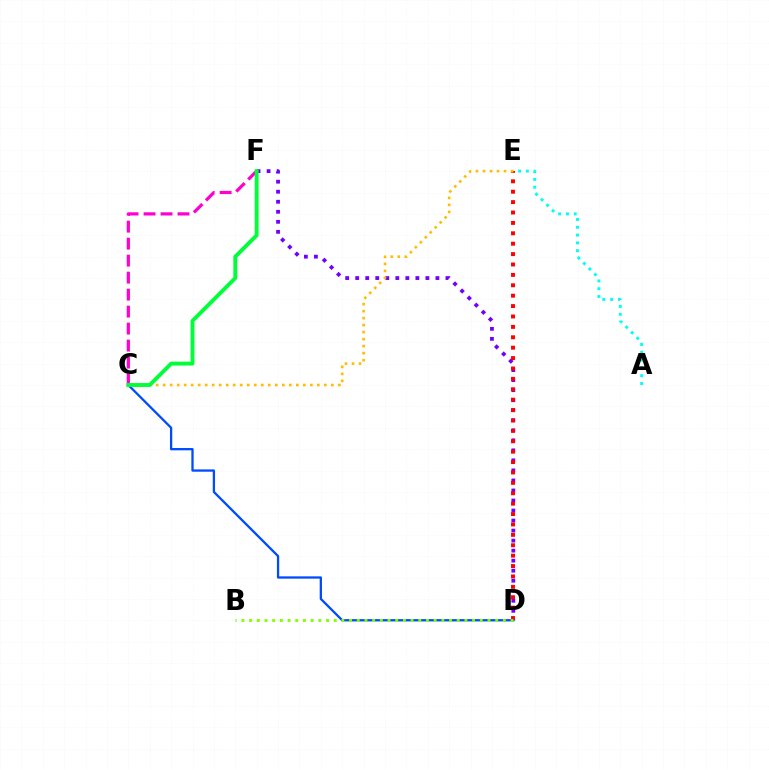{('D', 'F'): [{'color': '#7200ff', 'line_style': 'dotted', 'thickness': 2.72}], ('C', 'F'): [{'color': '#ff00cf', 'line_style': 'dashed', 'thickness': 2.31}, {'color': '#00ff39', 'line_style': 'solid', 'thickness': 2.8}], ('D', 'E'): [{'color': '#ff0000', 'line_style': 'dotted', 'thickness': 2.83}], ('C', 'D'): [{'color': '#004bff', 'line_style': 'solid', 'thickness': 1.65}], ('B', 'D'): [{'color': '#84ff00', 'line_style': 'dotted', 'thickness': 2.09}], ('C', 'E'): [{'color': '#ffbd00', 'line_style': 'dotted', 'thickness': 1.9}], ('A', 'E'): [{'color': '#00fff6', 'line_style': 'dotted', 'thickness': 2.12}]}